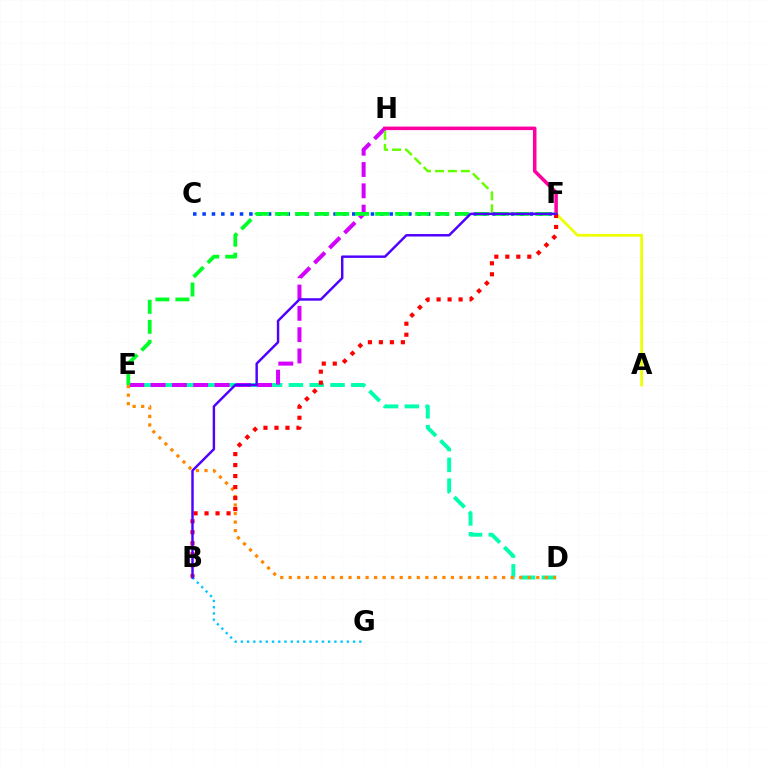{('D', 'E'): [{'color': '#00ffaf', 'line_style': 'dashed', 'thickness': 2.83}, {'color': '#ff8800', 'line_style': 'dotted', 'thickness': 2.32}], ('C', 'F'): [{'color': '#003fff', 'line_style': 'dotted', 'thickness': 2.54}], ('A', 'F'): [{'color': '#eeff00', 'line_style': 'solid', 'thickness': 1.98}], ('E', 'H'): [{'color': '#d600ff', 'line_style': 'dashed', 'thickness': 2.89}], ('F', 'H'): [{'color': '#ff00a0', 'line_style': 'solid', 'thickness': 2.55}, {'color': '#66ff00', 'line_style': 'dashed', 'thickness': 1.76}], ('E', 'F'): [{'color': '#00ff27', 'line_style': 'dashed', 'thickness': 2.72}], ('B', 'F'): [{'color': '#ff0000', 'line_style': 'dotted', 'thickness': 2.99}, {'color': '#4f00ff', 'line_style': 'solid', 'thickness': 1.76}], ('B', 'G'): [{'color': '#00c7ff', 'line_style': 'dotted', 'thickness': 1.69}]}